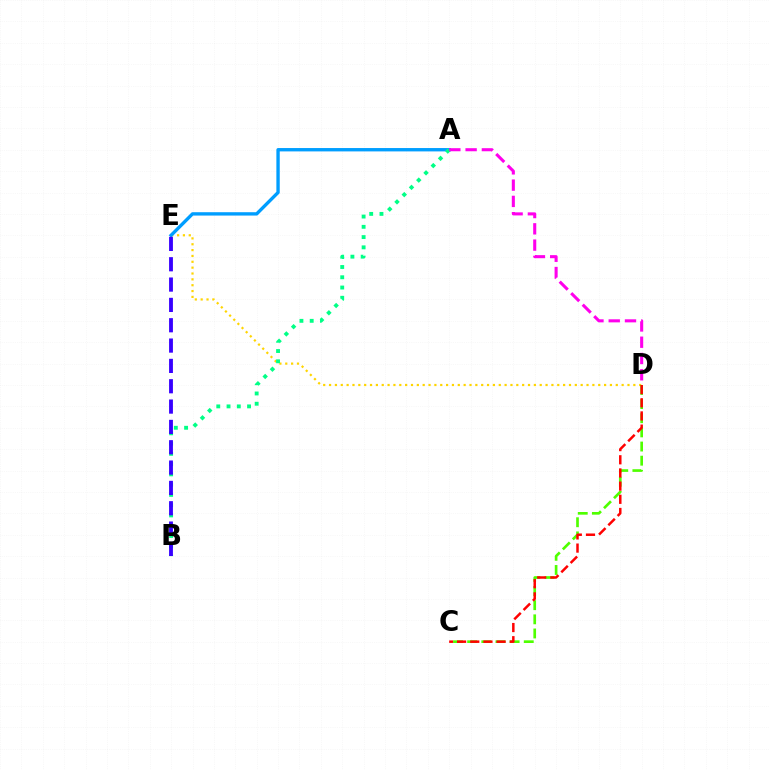{('D', 'E'): [{'color': '#ffd500', 'line_style': 'dotted', 'thickness': 1.59}], ('C', 'D'): [{'color': '#4fff00', 'line_style': 'dashed', 'thickness': 1.92}, {'color': '#ff0000', 'line_style': 'dashed', 'thickness': 1.79}], ('A', 'E'): [{'color': '#009eff', 'line_style': 'solid', 'thickness': 2.42}], ('A', 'B'): [{'color': '#00ff86', 'line_style': 'dotted', 'thickness': 2.79}], ('B', 'E'): [{'color': '#3700ff', 'line_style': 'dashed', 'thickness': 2.76}], ('A', 'D'): [{'color': '#ff00ed', 'line_style': 'dashed', 'thickness': 2.21}]}